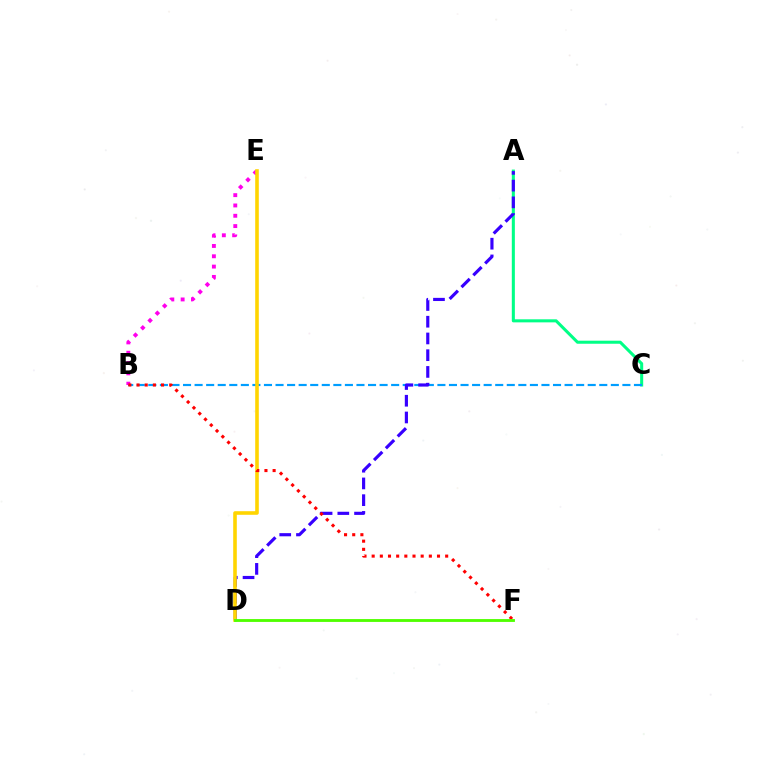{('A', 'C'): [{'color': '#00ff86', 'line_style': 'solid', 'thickness': 2.2}], ('B', 'C'): [{'color': '#009eff', 'line_style': 'dashed', 'thickness': 1.57}], ('B', 'E'): [{'color': '#ff00ed', 'line_style': 'dotted', 'thickness': 2.8}], ('A', 'D'): [{'color': '#3700ff', 'line_style': 'dashed', 'thickness': 2.27}], ('D', 'E'): [{'color': '#ffd500', 'line_style': 'solid', 'thickness': 2.59}], ('B', 'F'): [{'color': '#ff0000', 'line_style': 'dotted', 'thickness': 2.22}], ('D', 'F'): [{'color': '#4fff00', 'line_style': 'solid', 'thickness': 2.05}]}